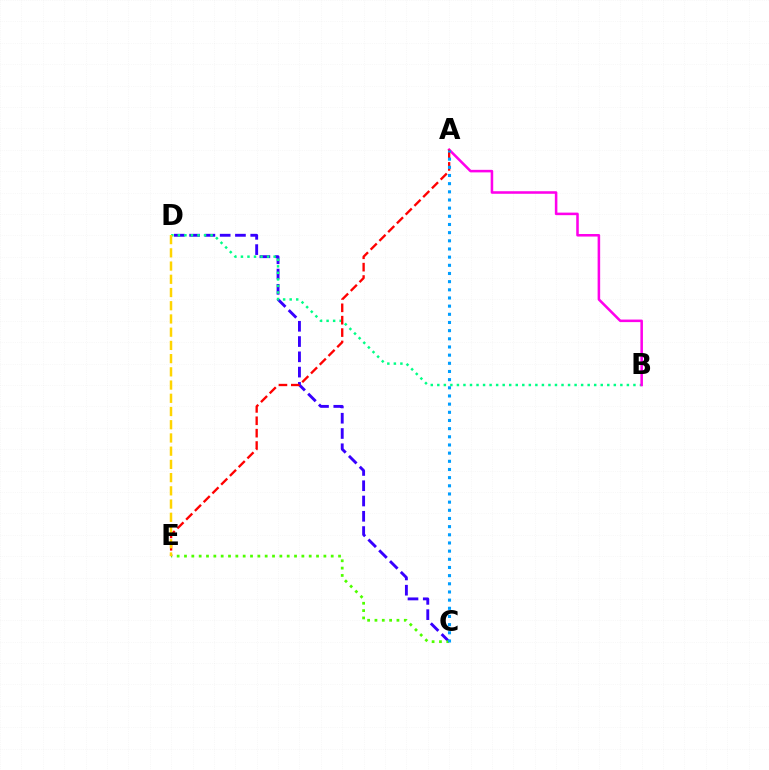{('C', 'D'): [{'color': '#3700ff', 'line_style': 'dashed', 'thickness': 2.08}], ('C', 'E'): [{'color': '#4fff00', 'line_style': 'dotted', 'thickness': 1.99}], ('B', 'D'): [{'color': '#00ff86', 'line_style': 'dotted', 'thickness': 1.78}], ('A', 'B'): [{'color': '#ff00ed', 'line_style': 'solid', 'thickness': 1.84}], ('A', 'E'): [{'color': '#ff0000', 'line_style': 'dashed', 'thickness': 1.68}], ('A', 'C'): [{'color': '#009eff', 'line_style': 'dotted', 'thickness': 2.22}], ('D', 'E'): [{'color': '#ffd500', 'line_style': 'dashed', 'thickness': 1.8}]}